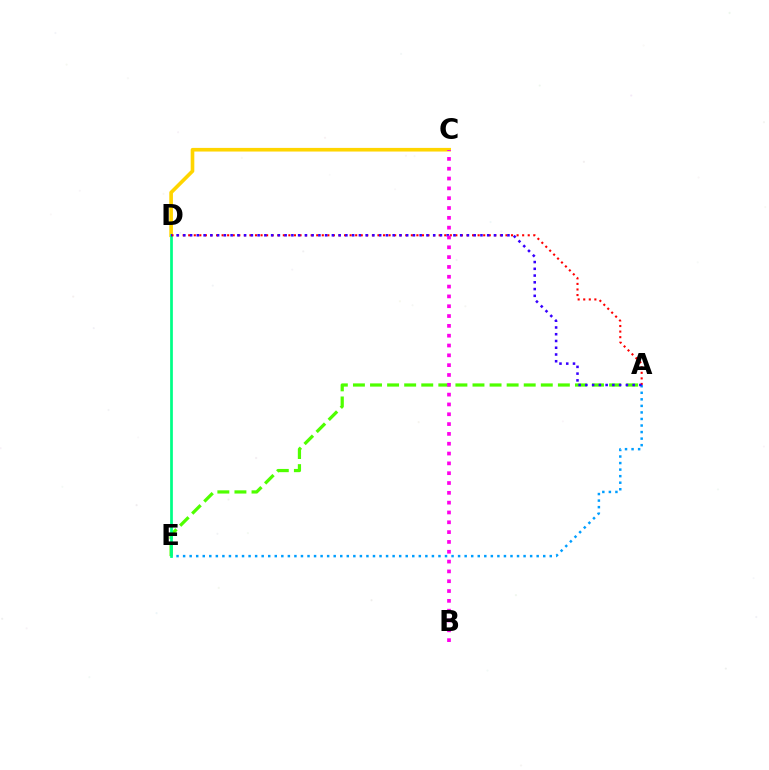{('A', 'E'): [{'color': '#4fff00', 'line_style': 'dashed', 'thickness': 2.32}, {'color': '#009eff', 'line_style': 'dotted', 'thickness': 1.78}], ('C', 'D'): [{'color': '#ffd500', 'line_style': 'solid', 'thickness': 2.62}], ('D', 'E'): [{'color': '#00ff86', 'line_style': 'solid', 'thickness': 1.96}], ('A', 'D'): [{'color': '#ff0000', 'line_style': 'dotted', 'thickness': 1.51}, {'color': '#3700ff', 'line_style': 'dotted', 'thickness': 1.83}], ('B', 'C'): [{'color': '#ff00ed', 'line_style': 'dotted', 'thickness': 2.67}]}